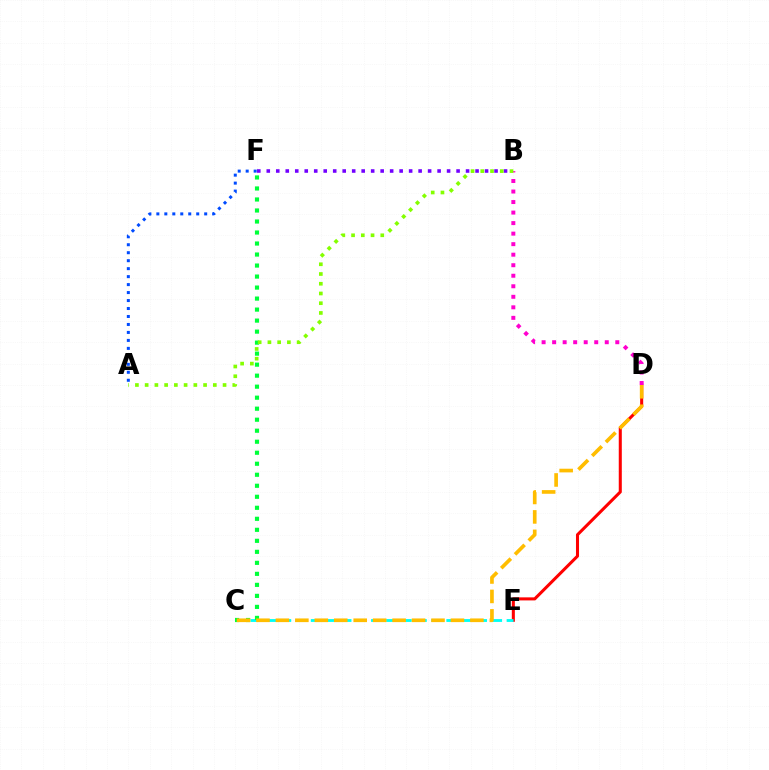{('B', 'F'): [{'color': '#7200ff', 'line_style': 'dotted', 'thickness': 2.58}], ('D', 'E'): [{'color': '#ff0000', 'line_style': 'solid', 'thickness': 2.19}], ('C', 'E'): [{'color': '#00fff6', 'line_style': 'dashed', 'thickness': 2.05}], ('A', 'F'): [{'color': '#004bff', 'line_style': 'dotted', 'thickness': 2.17}], ('B', 'D'): [{'color': '#ff00cf', 'line_style': 'dotted', 'thickness': 2.86}], ('C', 'F'): [{'color': '#00ff39', 'line_style': 'dotted', 'thickness': 2.99}], ('C', 'D'): [{'color': '#ffbd00', 'line_style': 'dashed', 'thickness': 2.64}], ('A', 'B'): [{'color': '#84ff00', 'line_style': 'dotted', 'thickness': 2.65}]}